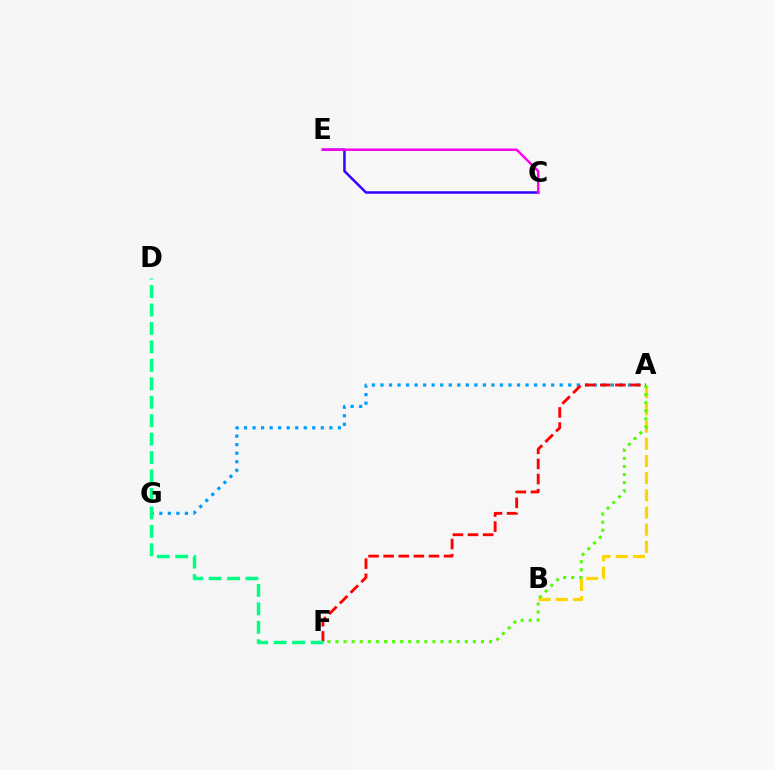{('A', 'B'): [{'color': '#ffd500', 'line_style': 'dashed', 'thickness': 2.33}], ('C', 'E'): [{'color': '#3700ff', 'line_style': 'solid', 'thickness': 1.81}, {'color': '#ff00ed', 'line_style': 'solid', 'thickness': 1.77}], ('A', 'G'): [{'color': '#009eff', 'line_style': 'dotted', 'thickness': 2.32}], ('A', 'F'): [{'color': '#ff0000', 'line_style': 'dashed', 'thickness': 2.05}, {'color': '#4fff00', 'line_style': 'dotted', 'thickness': 2.2}], ('D', 'F'): [{'color': '#00ff86', 'line_style': 'dashed', 'thickness': 2.51}]}